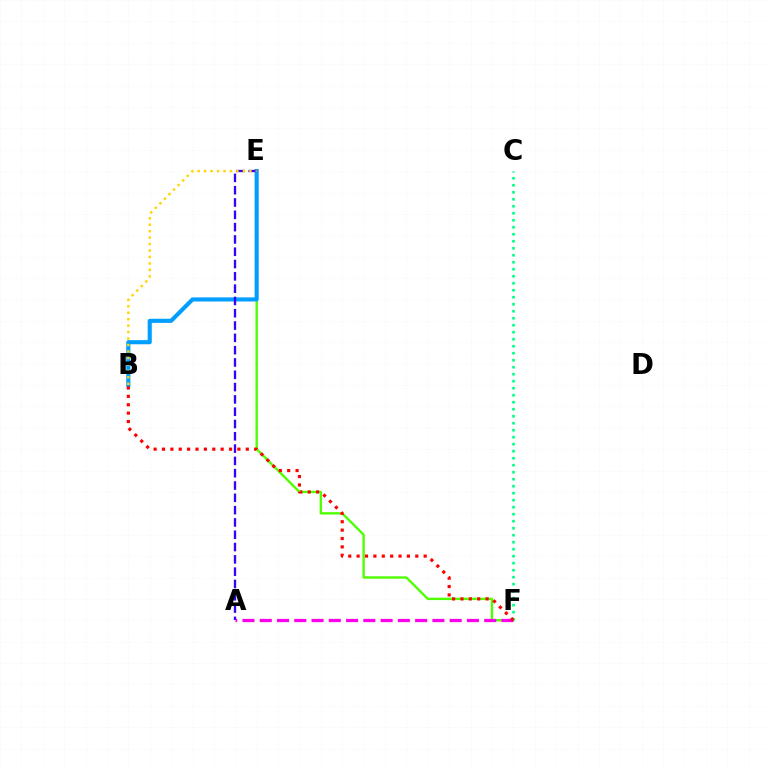{('E', 'F'): [{'color': '#4fff00', 'line_style': 'solid', 'thickness': 1.71}], ('B', 'E'): [{'color': '#009eff', 'line_style': 'solid', 'thickness': 2.95}, {'color': '#ffd500', 'line_style': 'dotted', 'thickness': 1.75}], ('A', 'F'): [{'color': '#ff00ed', 'line_style': 'dashed', 'thickness': 2.35}], ('A', 'E'): [{'color': '#3700ff', 'line_style': 'dashed', 'thickness': 1.67}], ('C', 'F'): [{'color': '#00ff86', 'line_style': 'dotted', 'thickness': 1.9}], ('B', 'F'): [{'color': '#ff0000', 'line_style': 'dotted', 'thickness': 2.28}]}